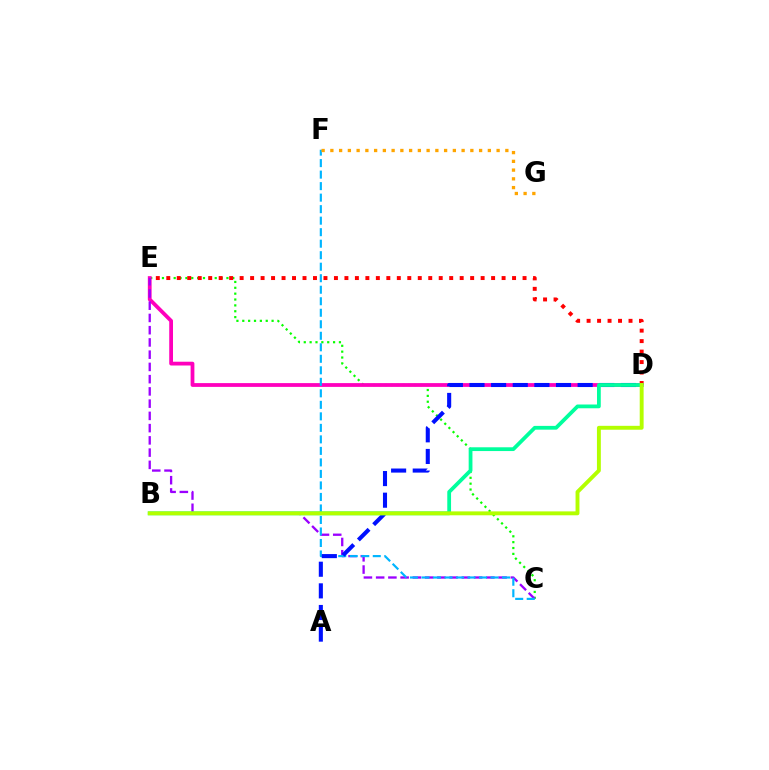{('C', 'E'): [{'color': '#08ff00', 'line_style': 'dotted', 'thickness': 1.59}, {'color': '#9b00ff', 'line_style': 'dashed', 'thickness': 1.66}], ('D', 'E'): [{'color': '#ff0000', 'line_style': 'dotted', 'thickness': 2.85}, {'color': '#ff00bd', 'line_style': 'solid', 'thickness': 2.72}], ('C', 'F'): [{'color': '#00b5ff', 'line_style': 'dashed', 'thickness': 1.56}], ('A', 'D'): [{'color': '#0010ff', 'line_style': 'dashed', 'thickness': 2.94}], ('B', 'D'): [{'color': '#00ff9d', 'line_style': 'solid', 'thickness': 2.72}, {'color': '#b3ff00', 'line_style': 'solid', 'thickness': 2.81}], ('F', 'G'): [{'color': '#ffa500', 'line_style': 'dotted', 'thickness': 2.38}]}